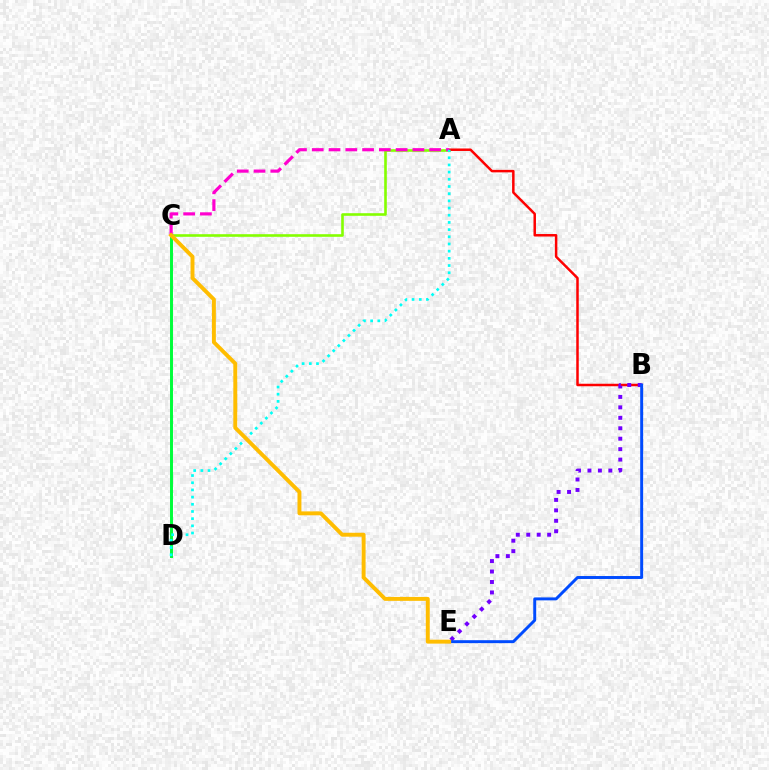{('A', 'C'): [{'color': '#84ff00', 'line_style': 'solid', 'thickness': 1.88}, {'color': '#ff00cf', 'line_style': 'dashed', 'thickness': 2.28}], ('C', 'D'): [{'color': '#00ff39', 'line_style': 'solid', 'thickness': 2.13}], ('A', 'B'): [{'color': '#ff0000', 'line_style': 'solid', 'thickness': 1.79}], ('B', 'E'): [{'color': '#7200ff', 'line_style': 'dotted', 'thickness': 2.84}, {'color': '#004bff', 'line_style': 'solid', 'thickness': 2.12}], ('A', 'D'): [{'color': '#00fff6', 'line_style': 'dotted', 'thickness': 1.95}], ('C', 'E'): [{'color': '#ffbd00', 'line_style': 'solid', 'thickness': 2.83}]}